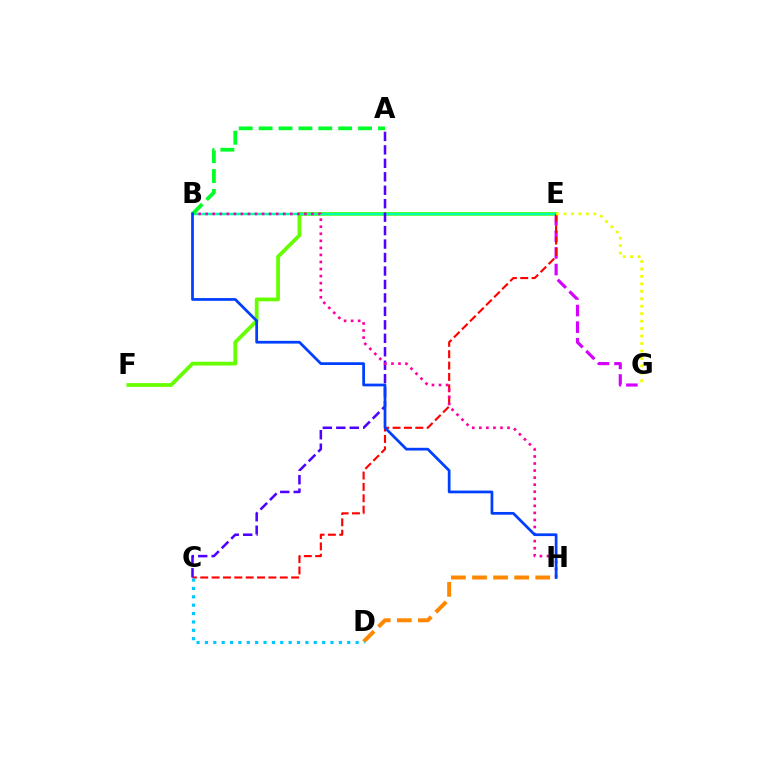{('E', 'F'): [{'color': '#66ff00', 'line_style': 'solid', 'thickness': 2.72}], ('D', 'H'): [{'color': '#ff8800', 'line_style': 'dashed', 'thickness': 2.86}], ('E', 'G'): [{'color': '#d600ff', 'line_style': 'dashed', 'thickness': 2.26}, {'color': '#eeff00', 'line_style': 'dotted', 'thickness': 2.02}], ('B', 'E'): [{'color': '#00ffaf', 'line_style': 'solid', 'thickness': 1.78}], ('A', 'B'): [{'color': '#00ff27', 'line_style': 'dashed', 'thickness': 2.7}], ('C', 'E'): [{'color': '#ff0000', 'line_style': 'dashed', 'thickness': 1.54}], ('A', 'C'): [{'color': '#4f00ff', 'line_style': 'dashed', 'thickness': 1.83}], ('B', 'H'): [{'color': '#ff00a0', 'line_style': 'dotted', 'thickness': 1.92}, {'color': '#003fff', 'line_style': 'solid', 'thickness': 1.97}], ('C', 'D'): [{'color': '#00c7ff', 'line_style': 'dotted', 'thickness': 2.27}]}